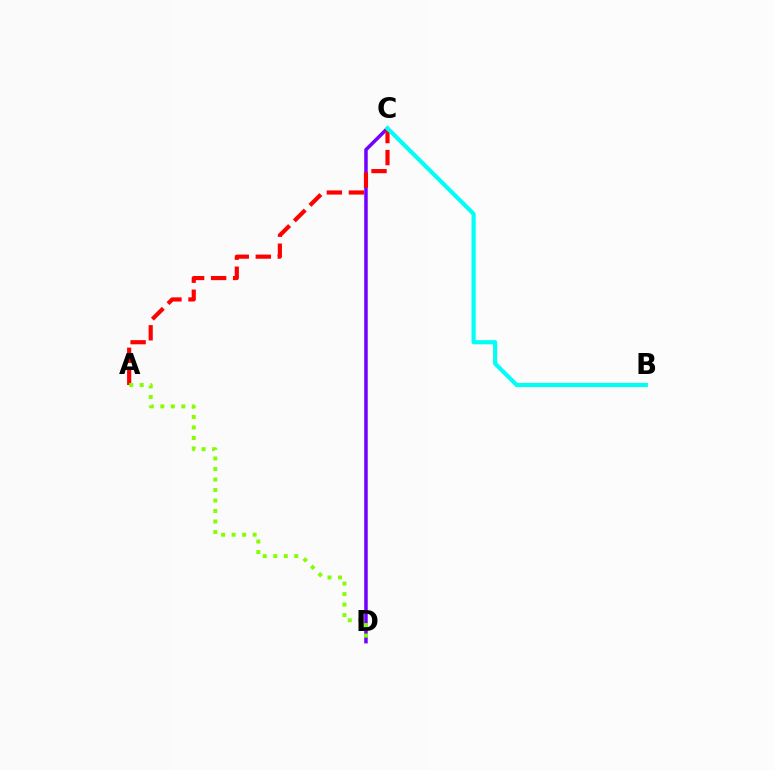{('C', 'D'): [{'color': '#7200ff', 'line_style': 'solid', 'thickness': 2.52}], ('A', 'C'): [{'color': '#ff0000', 'line_style': 'dashed', 'thickness': 2.99}], ('B', 'C'): [{'color': '#00fff6', 'line_style': 'solid', 'thickness': 2.99}], ('A', 'D'): [{'color': '#84ff00', 'line_style': 'dotted', 'thickness': 2.85}]}